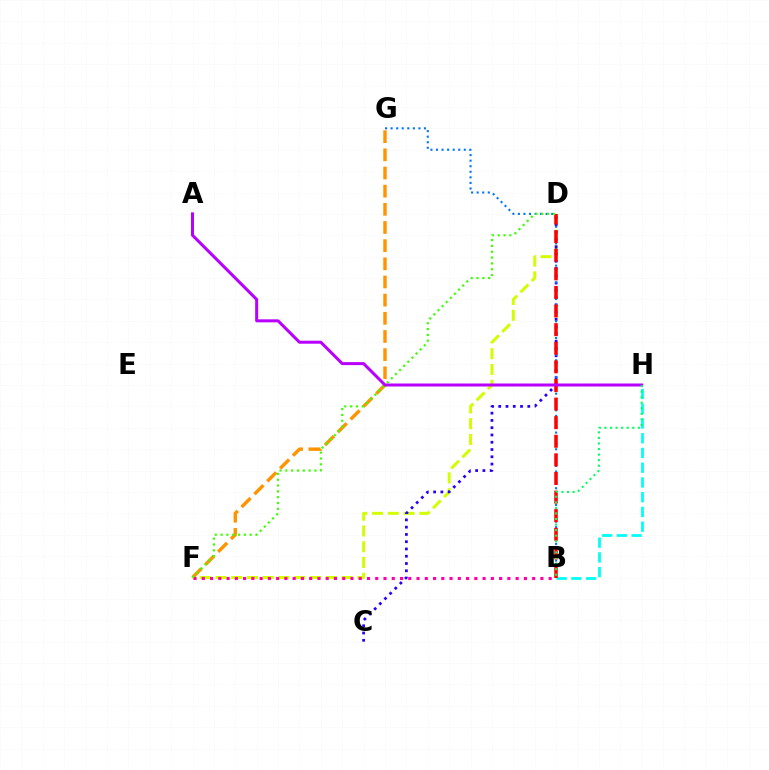{('D', 'F'): [{'color': '#d1ff00', 'line_style': 'dashed', 'thickness': 2.14}, {'color': '#3dff00', 'line_style': 'dotted', 'thickness': 1.58}], ('C', 'D'): [{'color': '#2500ff', 'line_style': 'dotted', 'thickness': 1.98}], ('B', 'G'): [{'color': '#0074ff', 'line_style': 'dotted', 'thickness': 1.51}], ('B', 'H'): [{'color': '#00fff6', 'line_style': 'dashed', 'thickness': 2.0}, {'color': '#00ff5c', 'line_style': 'dotted', 'thickness': 1.51}], ('F', 'G'): [{'color': '#ff9400', 'line_style': 'dashed', 'thickness': 2.47}], ('B', 'F'): [{'color': '#ff00ac', 'line_style': 'dotted', 'thickness': 2.24}], ('B', 'D'): [{'color': '#ff0000', 'line_style': 'dashed', 'thickness': 2.53}], ('A', 'H'): [{'color': '#b900ff', 'line_style': 'solid', 'thickness': 2.17}]}